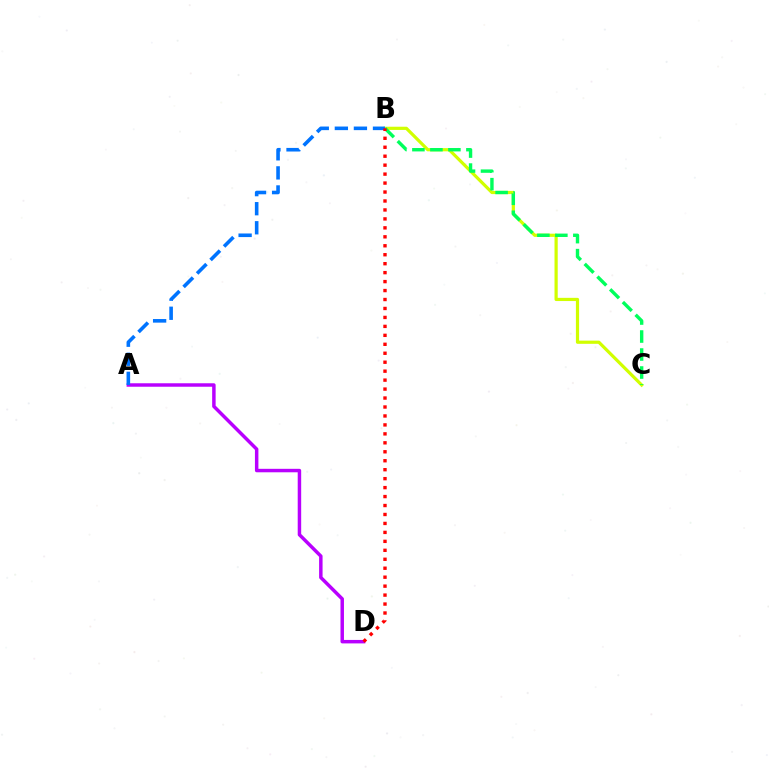{('A', 'D'): [{'color': '#b900ff', 'line_style': 'solid', 'thickness': 2.5}], ('B', 'C'): [{'color': '#d1ff00', 'line_style': 'solid', 'thickness': 2.31}, {'color': '#00ff5c', 'line_style': 'dashed', 'thickness': 2.44}], ('A', 'B'): [{'color': '#0074ff', 'line_style': 'dashed', 'thickness': 2.59}], ('B', 'D'): [{'color': '#ff0000', 'line_style': 'dotted', 'thickness': 2.43}]}